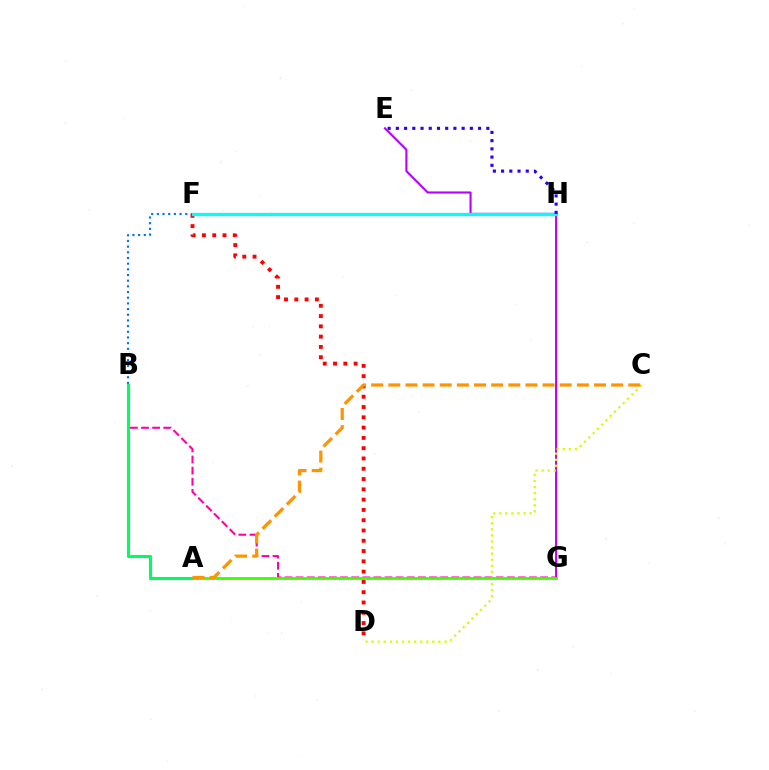{('B', 'F'): [{'color': '#0074ff', 'line_style': 'dotted', 'thickness': 1.54}], ('E', 'G'): [{'color': '#b900ff', 'line_style': 'solid', 'thickness': 1.52}], ('B', 'G'): [{'color': '#ff00ac', 'line_style': 'dashed', 'thickness': 1.51}], ('C', 'D'): [{'color': '#d1ff00', 'line_style': 'dotted', 'thickness': 1.65}], ('D', 'F'): [{'color': '#ff0000', 'line_style': 'dotted', 'thickness': 2.8}], ('A', 'G'): [{'color': '#3dff00', 'line_style': 'solid', 'thickness': 2.03}], ('A', 'B'): [{'color': '#00ff5c', 'line_style': 'solid', 'thickness': 2.23}], ('F', 'H'): [{'color': '#00fff6', 'line_style': 'solid', 'thickness': 2.37}], ('E', 'H'): [{'color': '#2500ff', 'line_style': 'dotted', 'thickness': 2.23}], ('A', 'C'): [{'color': '#ff9400', 'line_style': 'dashed', 'thickness': 2.33}]}